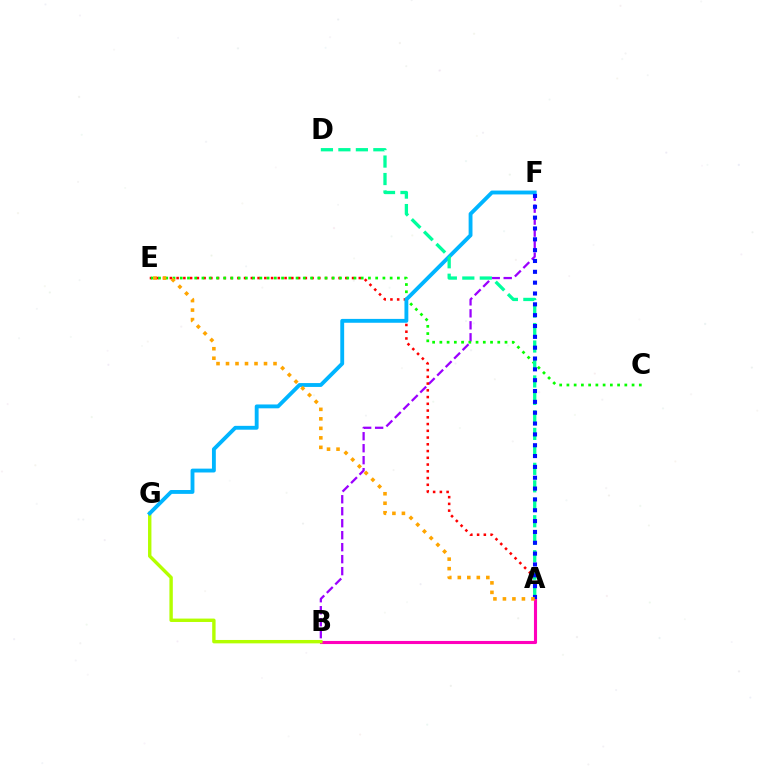{('B', 'F'): [{'color': '#9b00ff', 'line_style': 'dashed', 'thickness': 1.63}], ('A', 'E'): [{'color': '#ff0000', 'line_style': 'dotted', 'thickness': 1.83}, {'color': '#ffa500', 'line_style': 'dotted', 'thickness': 2.58}], ('C', 'E'): [{'color': '#08ff00', 'line_style': 'dotted', 'thickness': 1.97}], ('A', 'B'): [{'color': '#ff00bd', 'line_style': 'solid', 'thickness': 2.23}], ('B', 'G'): [{'color': '#b3ff00', 'line_style': 'solid', 'thickness': 2.45}], ('F', 'G'): [{'color': '#00b5ff', 'line_style': 'solid', 'thickness': 2.78}], ('A', 'D'): [{'color': '#00ff9d', 'line_style': 'dashed', 'thickness': 2.37}], ('A', 'F'): [{'color': '#0010ff', 'line_style': 'dotted', 'thickness': 2.94}]}